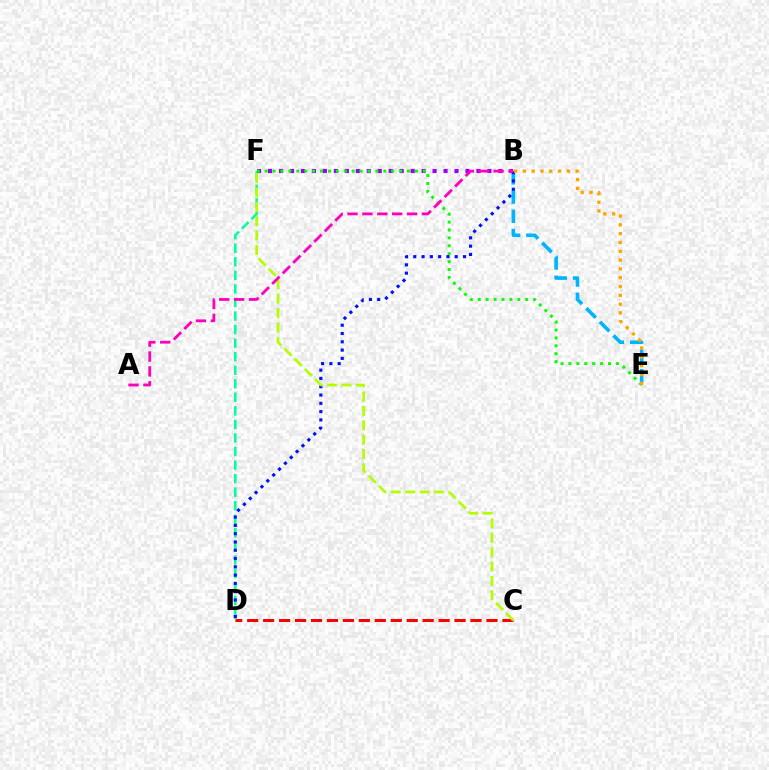{('C', 'D'): [{'color': '#ff0000', 'line_style': 'dashed', 'thickness': 2.17}], ('D', 'F'): [{'color': '#00ff9d', 'line_style': 'dashed', 'thickness': 1.84}], ('B', 'F'): [{'color': '#9b00ff', 'line_style': 'dotted', 'thickness': 2.98}], ('B', 'E'): [{'color': '#00b5ff', 'line_style': 'dashed', 'thickness': 2.61}, {'color': '#ffa500', 'line_style': 'dotted', 'thickness': 2.39}], ('E', 'F'): [{'color': '#08ff00', 'line_style': 'dotted', 'thickness': 2.15}], ('B', 'D'): [{'color': '#0010ff', 'line_style': 'dotted', 'thickness': 2.25}], ('C', 'F'): [{'color': '#b3ff00', 'line_style': 'dashed', 'thickness': 1.95}], ('A', 'B'): [{'color': '#ff00bd', 'line_style': 'dashed', 'thickness': 2.02}]}